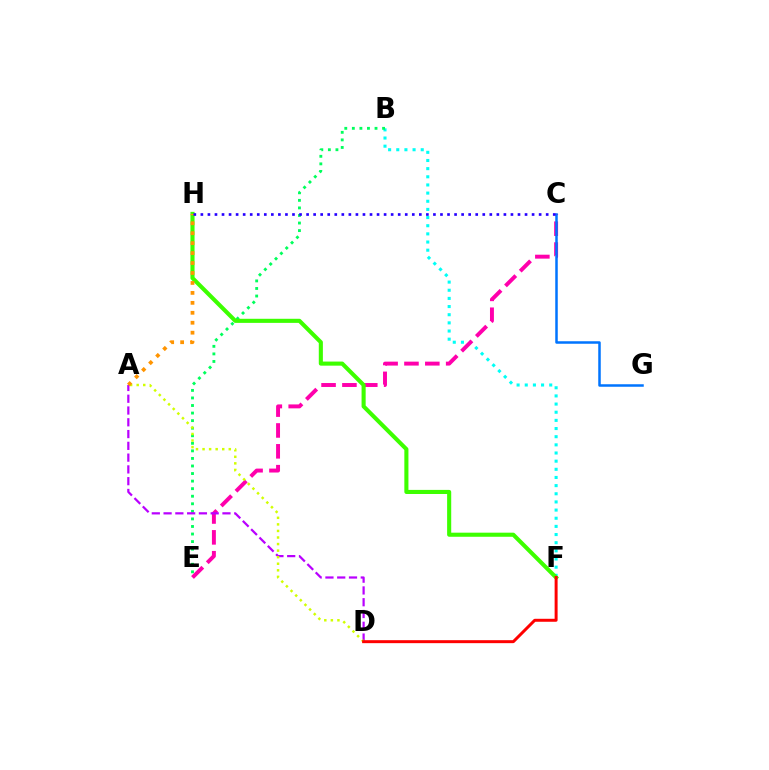{('B', 'F'): [{'color': '#00fff6', 'line_style': 'dotted', 'thickness': 2.22}], ('B', 'E'): [{'color': '#00ff5c', 'line_style': 'dotted', 'thickness': 2.05}], ('C', 'E'): [{'color': '#ff00ac', 'line_style': 'dashed', 'thickness': 2.83}], ('C', 'G'): [{'color': '#0074ff', 'line_style': 'solid', 'thickness': 1.8}], ('A', 'D'): [{'color': '#b900ff', 'line_style': 'dashed', 'thickness': 1.6}, {'color': '#d1ff00', 'line_style': 'dotted', 'thickness': 1.78}], ('F', 'H'): [{'color': '#3dff00', 'line_style': 'solid', 'thickness': 2.95}], ('A', 'H'): [{'color': '#ff9400', 'line_style': 'dotted', 'thickness': 2.7}], ('D', 'F'): [{'color': '#ff0000', 'line_style': 'solid', 'thickness': 2.14}], ('C', 'H'): [{'color': '#2500ff', 'line_style': 'dotted', 'thickness': 1.91}]}